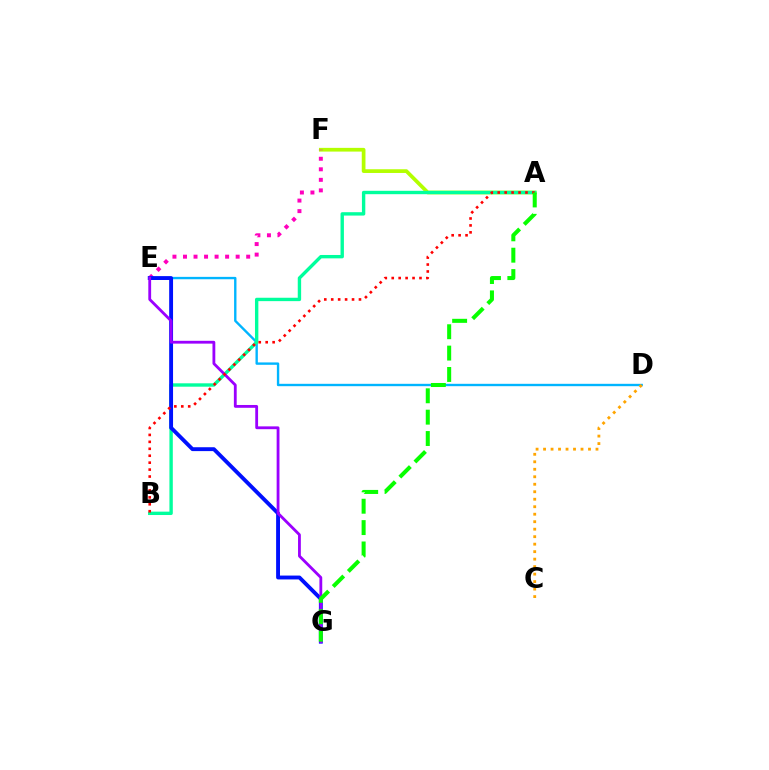{('D', 'E'): [{'color': '#00b5ff', 'line_style': 'solid', 'thickness': 1.71}], ('A', 'F'): [{'color': '#b3ff00', 'line_style': 'solid', 'thickness': 2.68}], ('A', 'B'): [{'color': '#00ff9d', 'line_style': 'solid', 'thickness': 2.43}, {'color': '#ff0000', 'line_style': 'dotted', 'thickness': 1.88}], ('E', 'F'): [{'color': '#ff00bd', 'line_style': 'dotted', 'thickness': 2.86}], ('E', 'G'): [{'color': '#0010ff', 'line_style': 'solid', 'thickness': 2.79}, {'color': '#9b00ff', 'line_style': 'solid', 'thickness': 2.03}], ('C', 'D'): [{'color': '#ffa500', 'line_style': 'dotted', 'thickness': 2.03}], ('A', 'G'): [{'color': '#08ff00', 'line_style': 'dashed', 'thickness': 2.9}]}